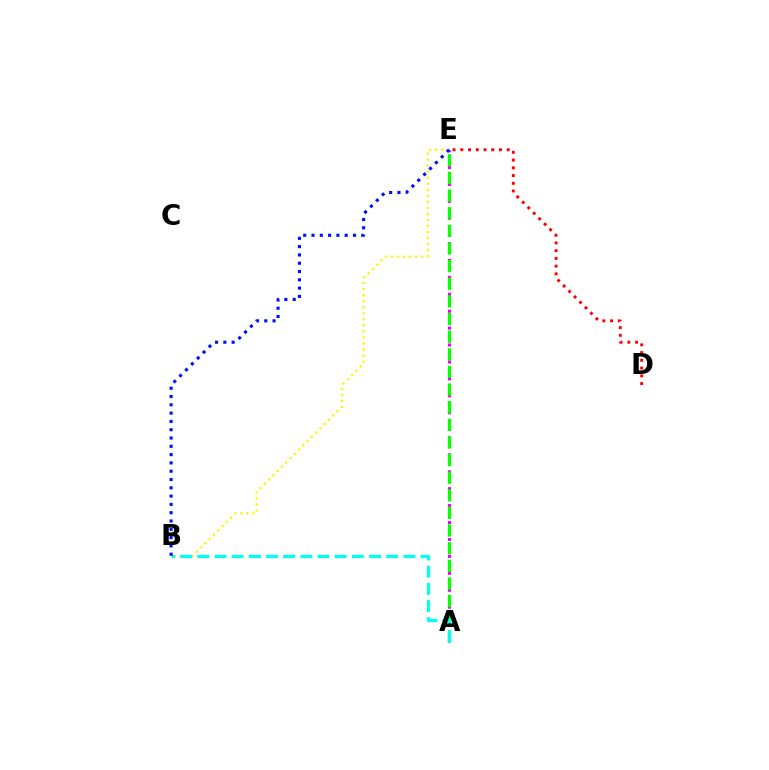{('D', 'E'): [{'color': '#ff0000', 'line_style': 'dotted', 'thickness': 2.1}], ('A', 'E'): [{'color': '#ee00ff', 'line_style': 'dotted', 'thickness': 2.3}, {'color': '#08ff00', 'line_style': 'dashed', 'thickness': 2.39}], ('B', 'E'): [{'color': '#fcf500', 'line_style': 'dotted', 'thickness': 1.64}, {'color': '#0010ff', 'line_style': 'dotted', 'thickness': 2.25}], ('A', 'B'): [{'color': '#00fff6', 'line_style': 'dashed', 'thickness': 2.33}]}